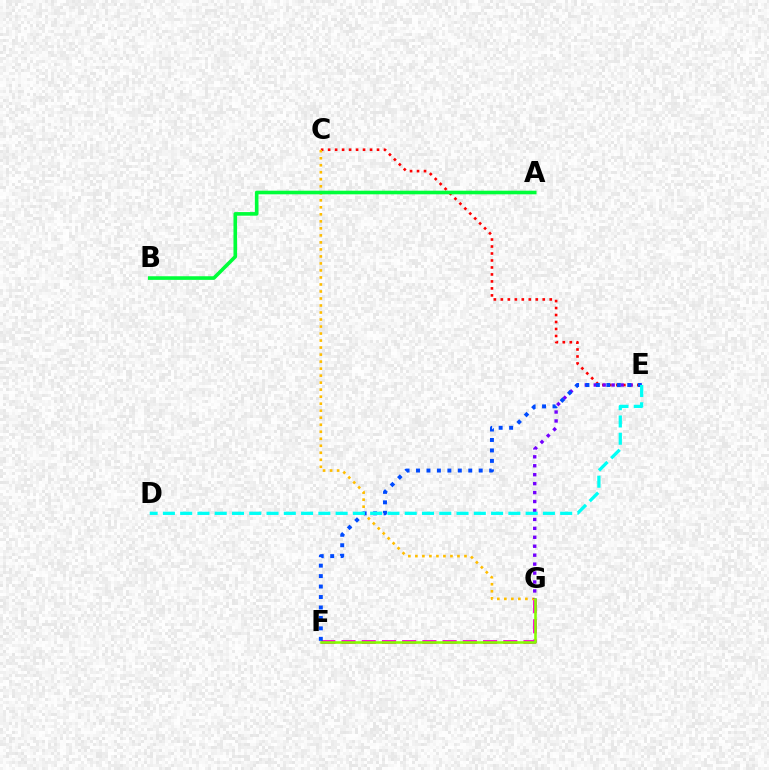{('C', 'E'): [{'color': '#ff0000', 'line_style': 'dotted', 'thickness': 1.9}], ('F', 'G'): [{'color': '#ff00cf', 'line_style': 'dashed', 'thickness': 2.75}, {'color': '#84ff00', 'line_style': 'solid', 'thickness': 1.85}], ('C', 'G'): [{'color': '#ffbd00', 'line_style': 'dotted', 'thickness': 1.91}], ('E', 'G'): [{'color': '#7200ff', 'line_style': 'dotted', 'thickness': 2.43}], ('E', 'F'): [{'color': '#004bff', 'line_style': 'dotted', 'thickness': 2.84}], ('D', 'E'): [{'color': '#00fff6', 'line_style': 'dashed', 'thickness': 2.35}], ('A', 'B'): [{'color': '#00ff39', 'line_style': 'solid', 'thickness': 2.6}]}